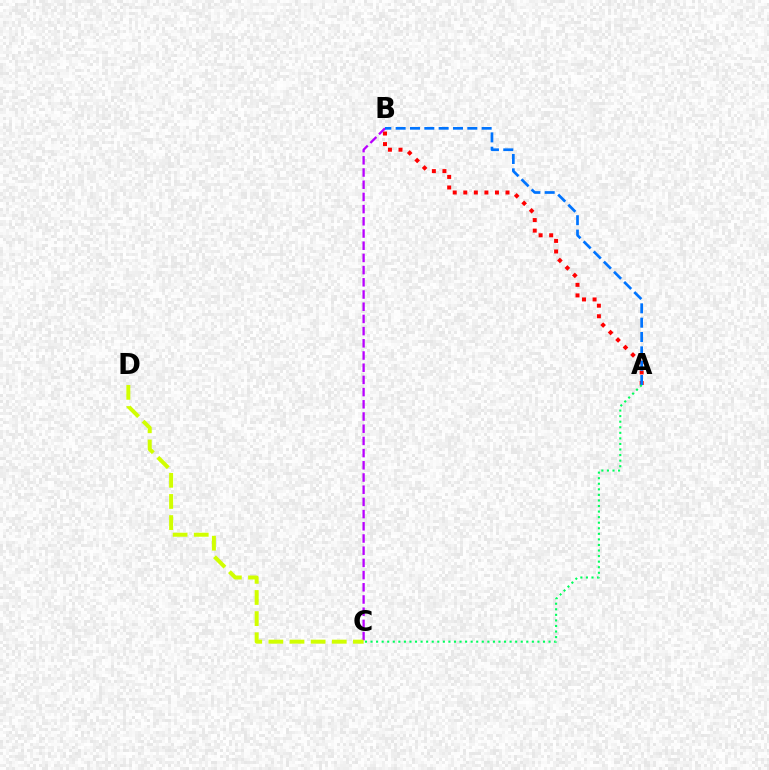{('A', 'B'): [{'color': '#ff0000', 'line_style': 'dotted', 'thickness': 2.87}, {'color': '#0074ff', 'line_style': 'dashed', 'thickness': 1.95}], ('B', 'C'): [{'color': '#b900ff', 'line_style': 'dashed', 'thickness': 1.66}], ('C', 'D'): [{'color': '#d1ff00', 'line_style': 'dashed', 'thickness': 2.87}], ('A', 'C'): [{'color': '#00ff5c', 'line_style': 'dotted', 'thickness': 1.51}]}